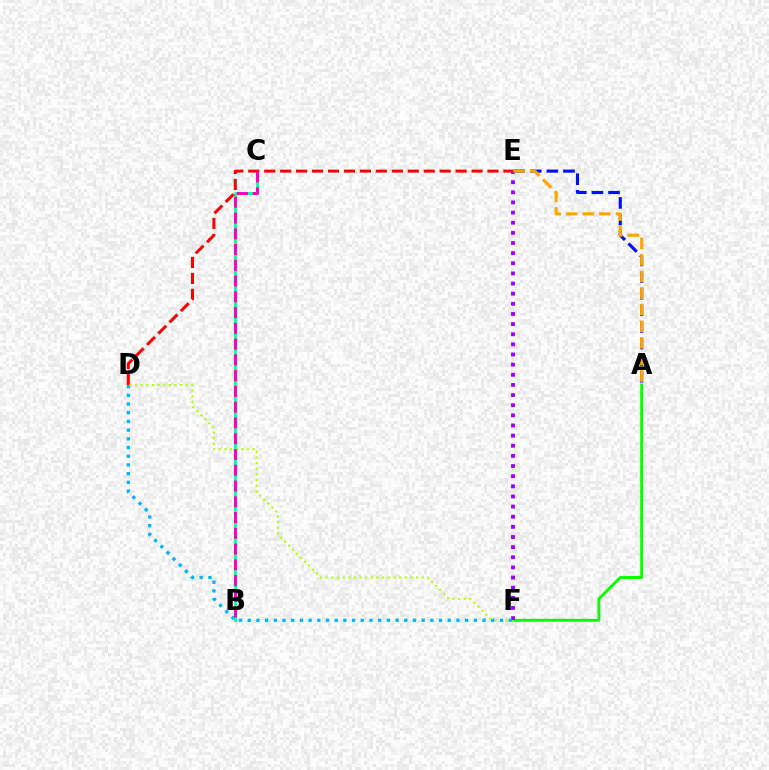{('A', 'E'): [{'color': '#0010ff', 'line_style': 'dashed', 'thickness': 2.26}, {'color': '#ffa500', 'line_style': 'dashed', 'thickness': 2.25}], ('B', 'C'): [{'color': '#00ff9d', 'line_style': 'solid', 'thickness': 2.04}, {'color': '#ff00bd', 'line_style': 'dashed', 'thickness': 2.14}], ('A', 'F'): [{'color': '#08ff00', 'line_style': 'solid', 'thickness': 2.1}], ('D', 'E'): [{'color': '#ff0000', 'line_style': 'dashed', 'thickness': 2.17}], ('D', 'F'): [{'color': '#b3ff00', 'line_style': 'dotted', 'thickness': 1.53}, {'color': '#00b5ff', 'line_style': 'dotted', 'thickness': 2.36}], ('E', 'F'): [{'color': '#9b00ff', 'line_style': 'dotted', 'thickness': 2.75}]}